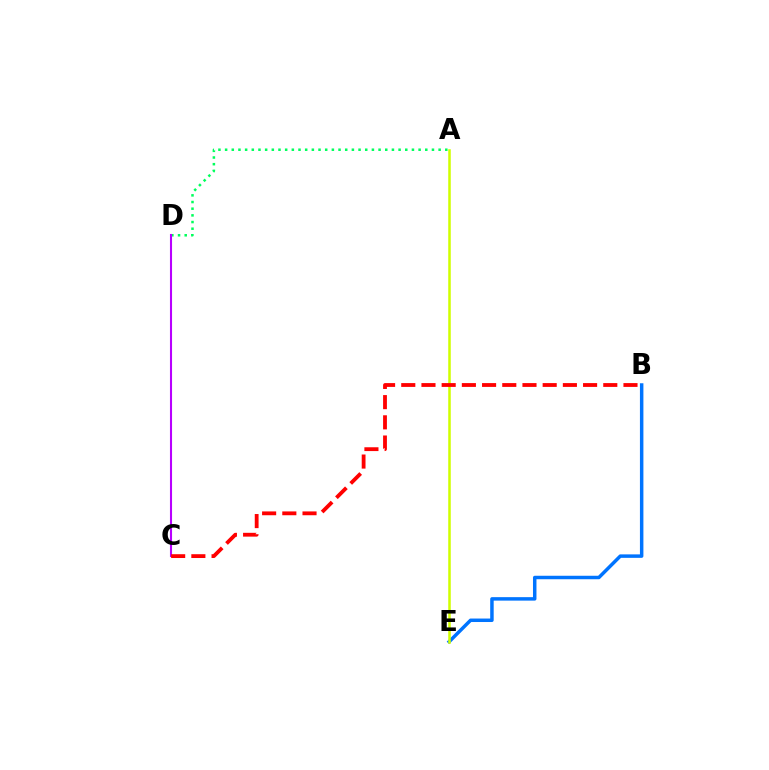{('A', 'D'): [{'color': '#00ff5c', 'line_style': 'dotted', 'thickness': 1.81}], ('B', 'E'): [{'color': '#0074ff', 'line_style': 'solid', 'thickness': 2.5}], ('A', 'E'): [{'color': '#d1ff00', 'line_style': 'solid', 'thickness': 1.83}], ('C', 'D'): [{'color': '#b900ff', 'line_style': 'solid', 'thickness': 1.5}], ('B', 'C'): [{'color': '#ff0000', 'line_style': 'dashed', 'thickness': 2.74}]}